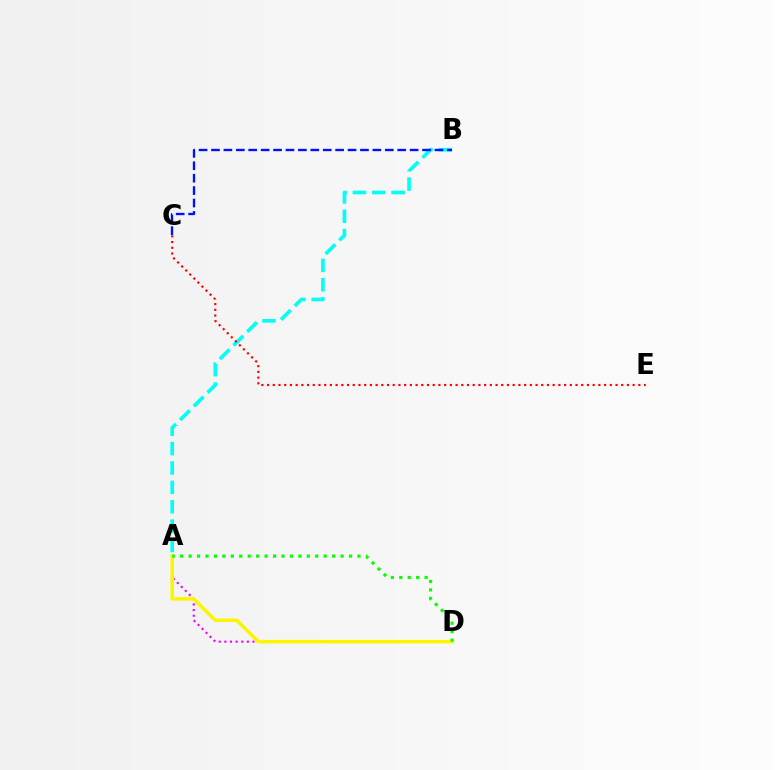{('A', 'B'): [{'color': '#00fff6', 'line_style': 'dashed', 'thickness': 2.63}], ('A', 'D'): [{'color': '#ee00ff', 'line_style': 'dotted', 'thickness': 1.53}, {'color': '#fcf500', 'line_style': 'solid', 'thickness': 2.54}, {'color': '#08ff00', 'line_style': 'dotted', 'thickness': 2.29}], ('C', 'E'): [{'color': '#ff0000', 'line_style': 'dotted', 'thickness': 1.55}], ('B', 'C'): [{'color': '#0010ff', 'line_style': 'dashed', 'thickness': 1.69}]}